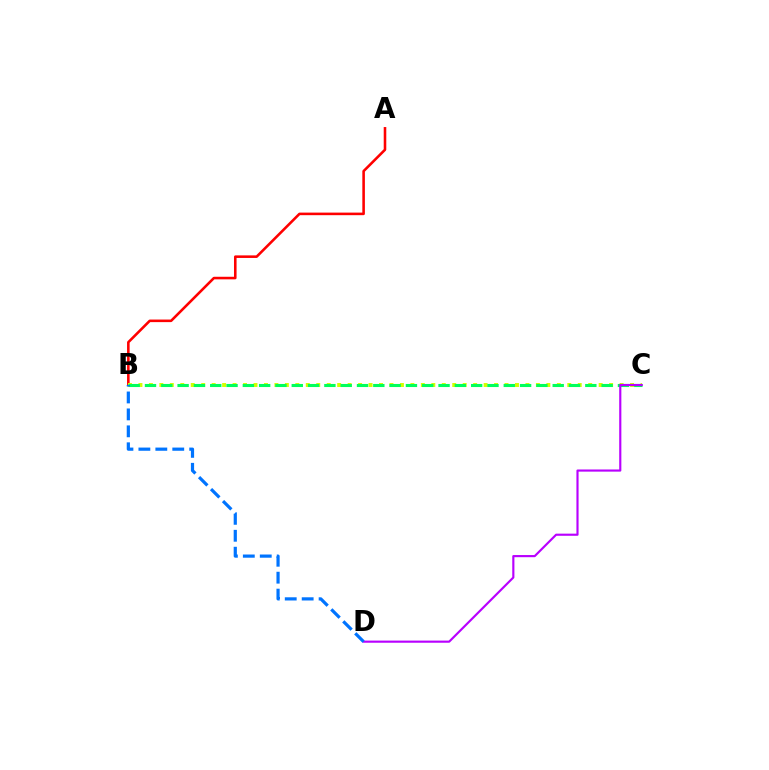{('A', 'B'): [{'color': '#ff0000', 'line_style': 'solid', 'thickness': 1.85}], ('B', 'C'): [{'color': '#d1ff00', 'line_style': 'dotted', 'thickness': 2.84}, {'color': '#00ff5c', 'line_style': 'dashed', 'thickness': 2.22}], ('C', 'D'): [{'color': '#b900ff', 'line_style': 'solid', 'thickness': 1.55}], ('B', 'D'): [{'color': '#0074ff', 'line_style': 'dashed', 'thickness': 2.3}]}